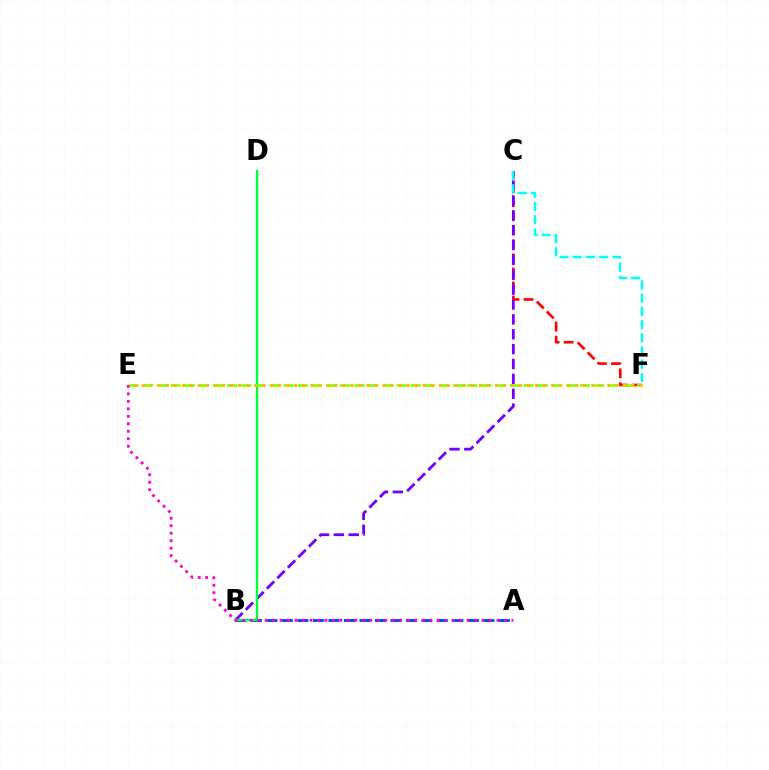{('C', 'F'): [{'color': '#ff0000', 'line_style': 'dashed', 'thickness': 1.91}, {'color': '#00fff6', 'line_style': 'dashed', 'thickness': 1.8}], ('A', 'B'): [{'color': '#004bff', 'line_style': 'dashed', 'thickness': 2.11}], ('B', 'C'): [{'color': '#7200ff', 'line_style': 'dashed', 'thickness': 2.02}], ('B', 'D'): [{'color': '#00ff39', 'line_style': 'solid', 'thickness': 1.72}], ('E', 'F'): [{'color': '#84ff00', 'line_style': 'dashed', 'thickness': 1.92}, {'color': '#ffbd00', 'line_style': 'dotted', 'thickness': 2.18}], ('A', 'E'): [{'color': '#ff00cf', 'line_style': 'dotted', 'thickness': 2.03}]}